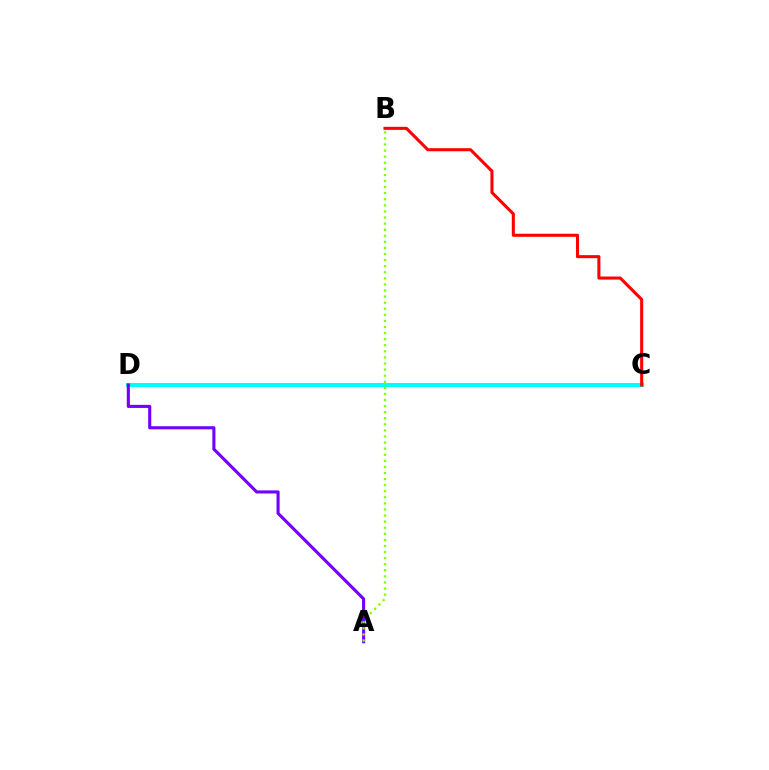{('C', 'D'): [{'color': '#00fff6', 'line_style': 'solid', 'thickness': 2.95}], ('B', 'C'): [{'color': '#ff0000', 'line_style': 'solid', 'thickness': 2.2}], ('A', 'D'): [{'color': '#7200ff', 'line_style': 'solid', 'thickness': 2.23}], ('A', 'B'): [{'color': '#84ff00', 'line_style': 'dotted', 'thickness': 1.65}]}